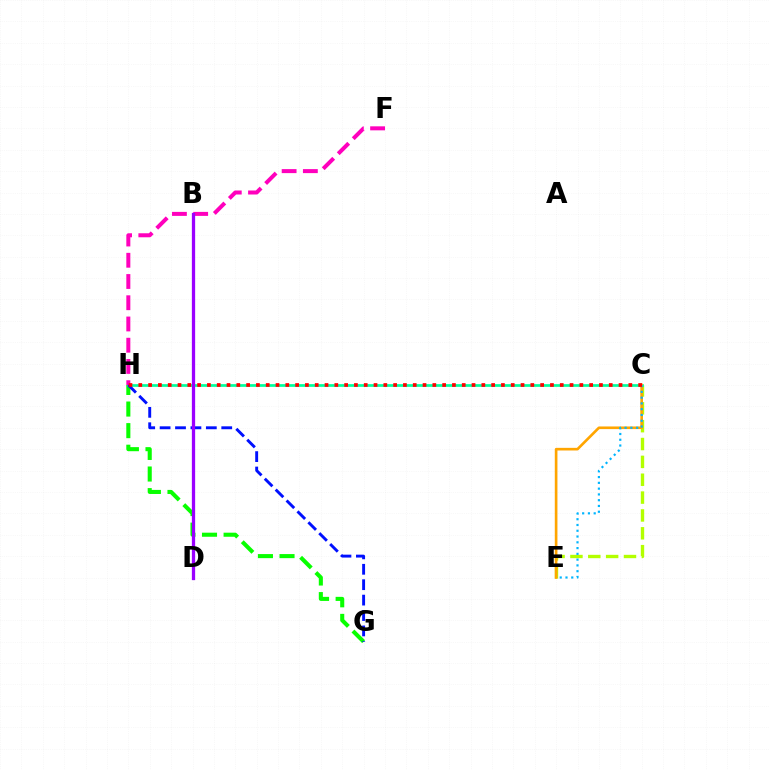{('G', 'H'): [{'color': '#08ff00', 'line_style': 'dashed', 'thickness': 2.93}, {'color': '#0010ff', 'line_style': 'dashed', 'thickness': 2.09}], ('C', 'E'): [{'color': '#b3ff00', 'line_style': 'dashed', 'thickness': 2.43}, {'color': '#ffa500', 'line_style': 'solid', 'thickness': 1.9}, {'color': '#00b5ff', 'line_style': 'dotted', 'thickness': 1.57}], ('C', 'H'): [{'color': '#00ff9d', 'line_style': 'solid', 'thickness': 1.95}, {'color': '#ff0000', 'line_style': 'dotted', 'thickness': 2.66}], ('F', 'H'): [{'color': '#ff00bd', 'line_style': 'dashed', 'thickness': 2.88}], ('B', 'D'): [{'color': '#9b00ff', 'line_style': 'solid', 'thickness': 2.35}]}